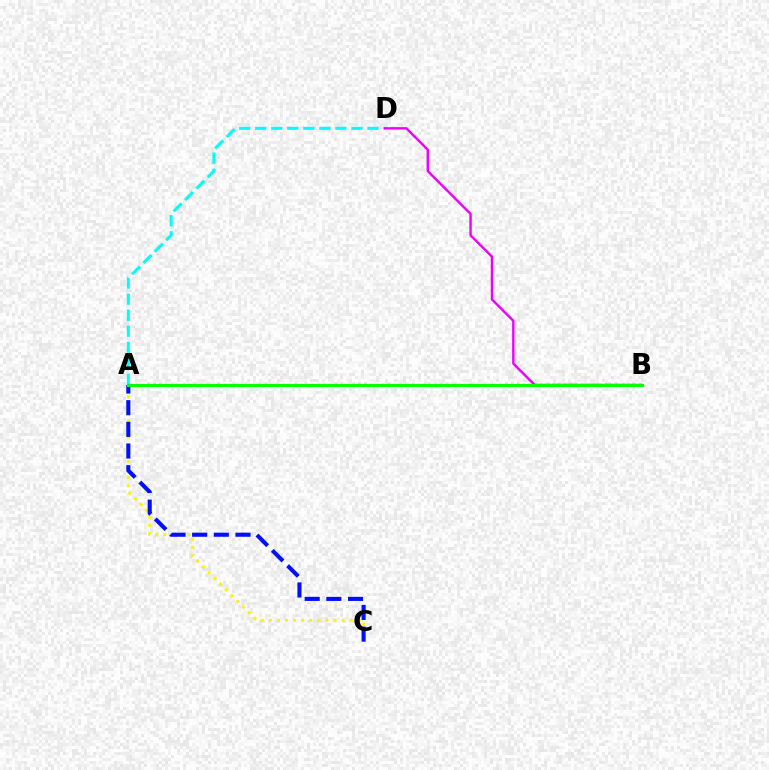{('A', 'B'): [{'color': '#ff0000', 'line_style': 'dotted', 'thickness': 1.59}, {'color': '#08ff00', 'line_style': 'solid', 'thickness': 2.18}], ('A', 'C'): [{'color': '#fcf500', 'line_style': 'dotted', 'thickness': 2.2}, {'color': '#0010ff', 'line_style': 'dashed', 'thickness': 2.94}], ('A', 'D'): [{'color': '#00fff6', 'line_style': 'dashed', 'thickness': 2.18}], ('B', 'D'): [{'color': '#ee00ff', 'line_style': 'solid', 'thickness': 1.72}]}